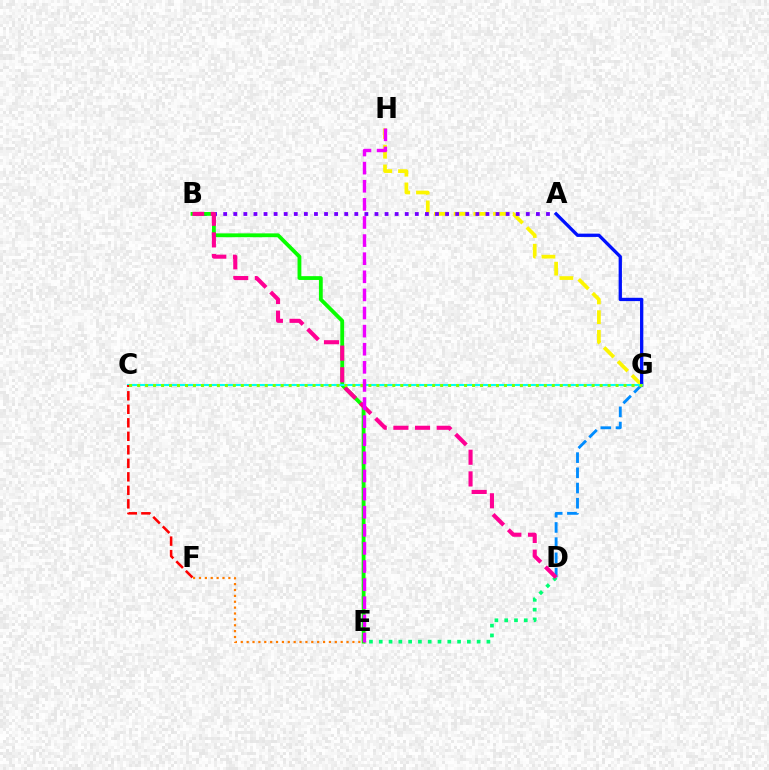{('G', 'H'): [{'color': '#fcf500', 'line_style': 'dashed', 'thickness': 2.67}], ('A', 'B'): [{'color': '#7200ff', 'line_style': 'dotted', 'thickness': 2.74}], ('D', 'G'): [{'color': '#008cff', 'line_style': 'dashed', 'thickness': 2.07}], ('B', 'E'): [{'color': '#08ff00', 'line_style': 'solid', 'thickness': 2.75}], ('A', 'G'): [{'color': '#0010ff', 'line_style': 'solid', 'thickness': 2.37}], ('D', 'E'): [{'color': '#00ff74', 'line_style': 'dotted', 'thickness': 2.66}], ('C', 'G'): [{'color': '#00fff6', 'line_style': 'solid', 'thickness': 1.51}, {'color': '#84ff00', 'line_style': 'dotted', 'thickness': 2.17}], ('E', 'F'): [{'color': '#ff7c00', 'line_style': 'dotted', 'thickness': 1.6}], ('B', 'D'): [{'color': '#ff0094', 'line_style': 'dashed', 'thickness': 2.94}], ('C', 'F'): [{'color': '#ff0000', 'line_style': 'dashed', 'thickness': 1.83}], ('E', 'H'): [{'color': '#ee00ff', 'line_style': 'dashed', 'thickness': 2.46}]}